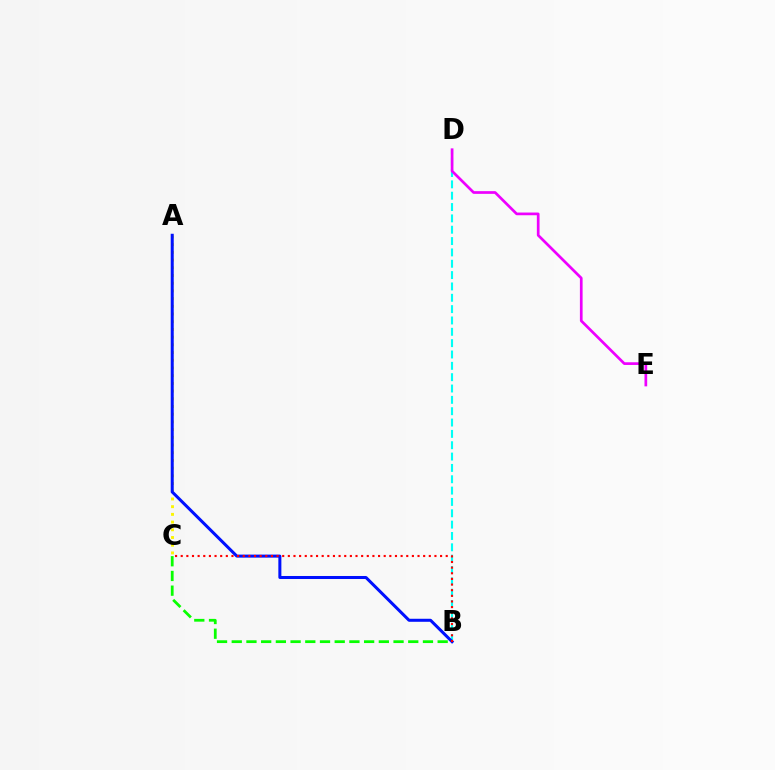{('A', 'C'): [{'color': '#fcf500', 'line_style': 'dotted', 'thickness': 2.09}], ('B', 'C'): [{'color': '#08ff00', 'line_style': 'dashed', 'thickness': 2.0}, {'color': '#ff0000', 'line_style': 'dotted', 'thickness': 1.53}], ('B', 'D'): [{'color': '#00fff6', 'line_style': 'dashed', 'thickness': 1.54}], ('A', 'B'): [{'color': '#0010ff', 'line_style': 'solid', 'thickness': 2.18}], ('D', 'E'): [{'color': '#ee00ff', 'line_style': 'solid', 'thickness': 1.94}]}